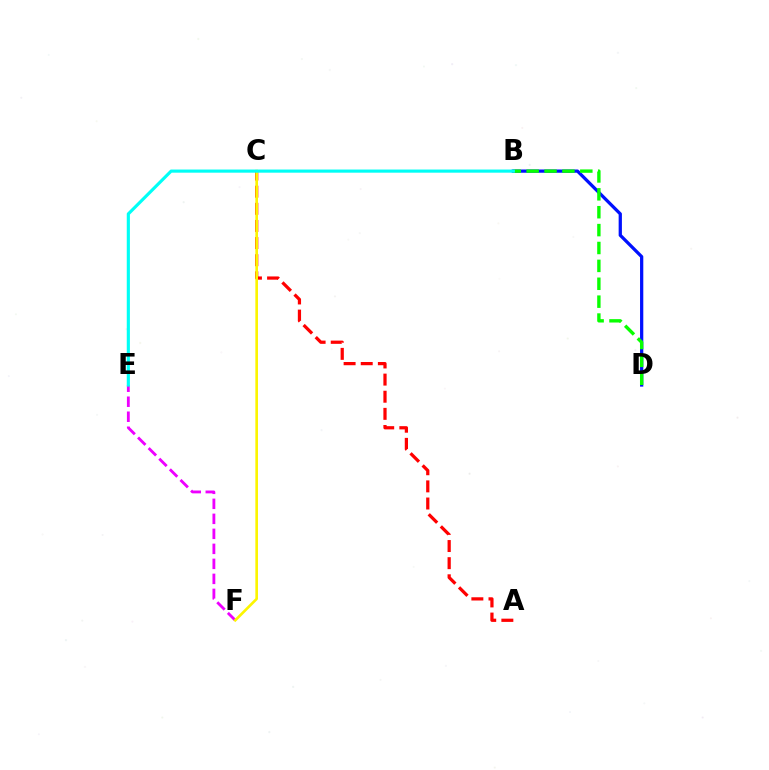{('B', 'D'): [{'color': '#0010ff', 'line_style': 'solid', 'thickness': 2.34}, {'color': '#08ff00', 'line_style': 'dashed', 'thickness': 2.43}], ('A', 'C'): [{'color': '#ff0000', 'line_style': 'dashed', 'thickness': 2.33}], ('E', 'F'): [{'color': '#ee00ff', 'line_style': 'dashed', 'thickness': 2.04}], ('C', 'F'): [{'color': '#fcf500', 'line_style': 'solid', 'thickness': 1.9}], ('B', 'E'): [{'color': '#00fff6', 'line_style': 'solid', 'thickness': 2.26}]}